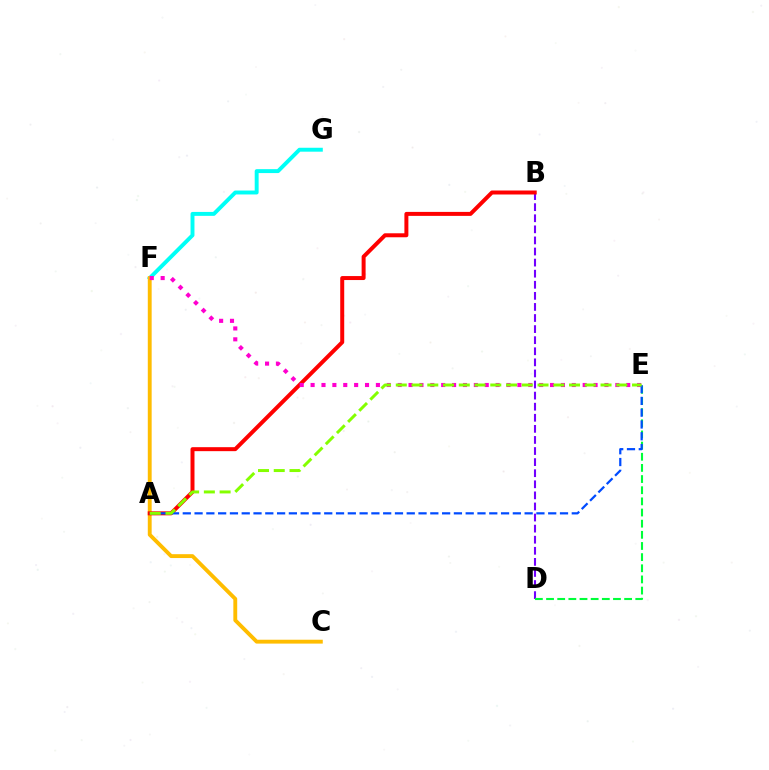{('B', 'D'): [{'color': '#7200ff', 'line_style': 'dashed', 'thickness': 1.51}], ('F', 'G'): [{'color': '#00fff6', 'line_style': 'solid', 'thickness': 2.83}], ('C', 'F'): [{'color': '#ffbd00', 'line_style': 'solid', 'thickness': 2.79}], ('A', 'B'): [{'color': '#ff0000', 'line_style': 'solid', 'thickness': 2.87}], ('D', 'E'): [{'color': '#00ff39', 'line_style': 'dashed', 'thickness': 1.52}], ('E', 'F'): [{'color': '#ff00cf', 'line_style': 'dotted', 'thickness': 2.96}], ('A', 'E'): [{'color': '#004bff', 'line_style': 'dashed', 'thickness': 1.6}, {'color': '#84ff00', 'line_style': 'dashed', 'thickness': 2.14}]}